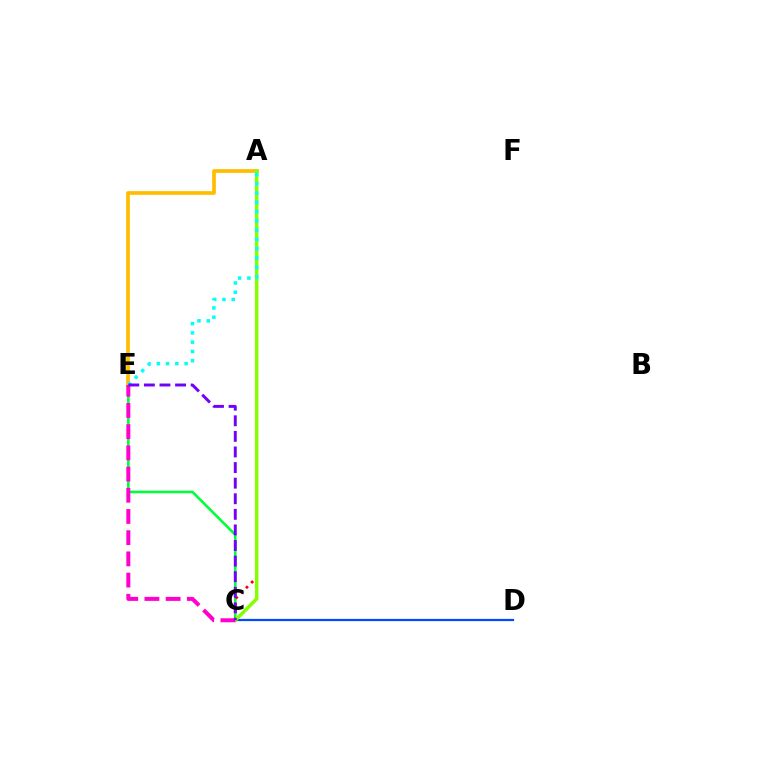{('C', 'D'): [{'color': '#004bff', 'line_style': 'solid', 'thickness': 1.6}], ('C', 'E'): [{'color': '#00ff39', 'line_style': 'solid', 'thickness': 1.87}, {'color': '#ff00cf', 'line_style': 'dashed', 'thickness': 2.88}, {'color': '#7200ff', 'line_style': 'dashed', 'thickness': 2.12}], ('A', 'E'): [{'color': '#ffbd00', 'line_style': 'solid', 'thickness': 2.67}, {'color': '#00fff6', 'line_style': 'dotted', 'thickness': 2.52}], ('A', 'C'): [{'color': '#ff0000', 'line_style': 'dotted', 'thickness': 1.98}, {'color': '#84ff00', 'line_style': 'solid', 'thickness': 2.5}]}